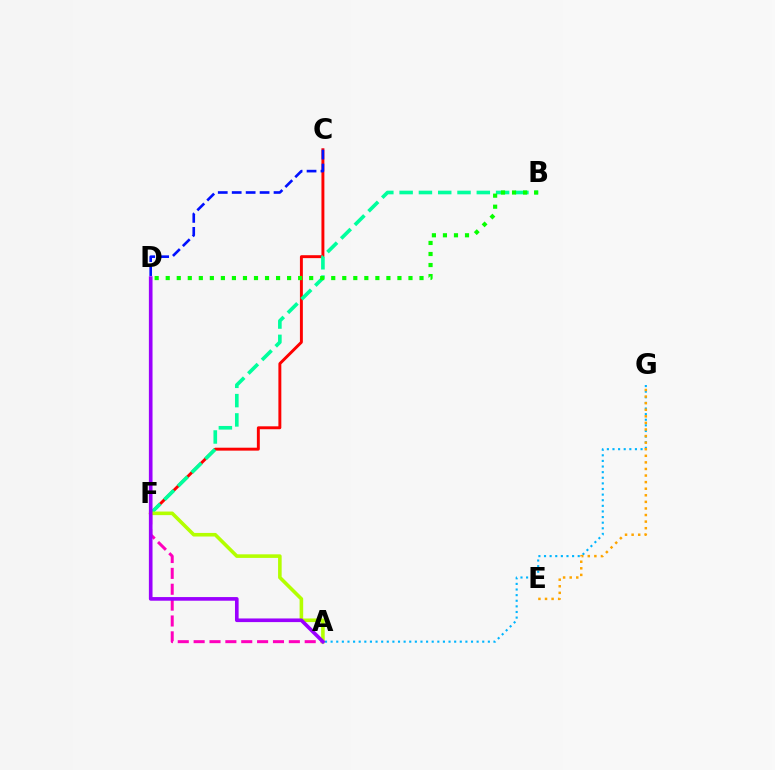{('A', 'G'): [{'color': '#00b5ff', 'line_style': 'dotted', 'thickness': 1.53}], ('C', 'F'): [{'color': '#ff0000', 'line_style': 'solid', 'thickness': 2.11}, {'color': '#0010ff', 'line_style': 'dashed', 'thickness': 1.89}], ('A', 'F'): [{'color': '#ff00bd', 'line_style': 'dashed', 'thickness': 2.16}, {'color': '#b3ff00', 'line_style': 'solid', 'thickness': 2.58}], ('B', 'F'): [{'color': '#00ff9d', 'line_style': 'dashed', 'thickness': 2.62}], ('B', 'D'): [{'color': '#08ff00', 'line_style': 'dotted', 'thickness': 3.0}], ('E', 'G'): [{'color': '#ffa500', 'line_style': 'dotted', 'thickness': 1.79}], ('A', 'D'): [{'color': '#9b00ff', 'line_style': 'solid', 'thickness': 2.62}]}